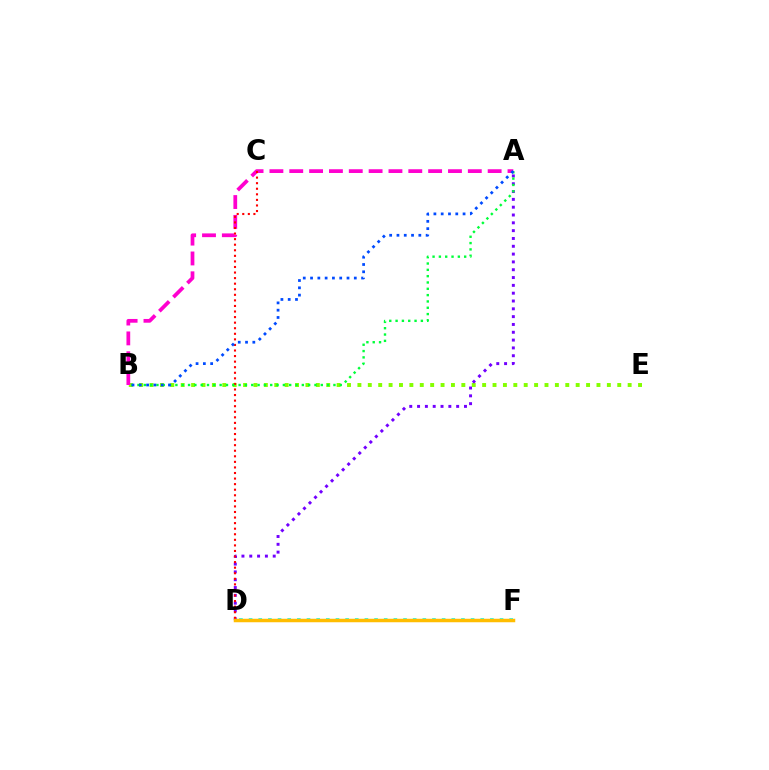{('D', 'F'): [{'color': '#00fff6', 'line_style': 'dotted', 'thickness': 2.62}, {'color': '#ffbd00', 'line_style': 'solid', 'thickness': 2.51}], ('B', 'E'): [{'color': '#84ff00', 'line_style': 'dotted', 'thickness': 2.82}], ('A', 'D'): [{'color': '#7200ff', 'line_style': 'dotted', 'thickness': 2.12}], ('A', 'B'): [{'color': '#ff00cf', 'line_style': 'dashed', 'thickness': 2.7}, {'color': '#00ff39', 'line_style': 'dotted', 'thickness': 1.72}, {'color': '#004bff', 'line_style': 'dotted', 'thickness': 1.98}], ('C', 'D'): [{'color': '#ff0000', 'line_style': 'dotted', 'thickness': 1.51}]}